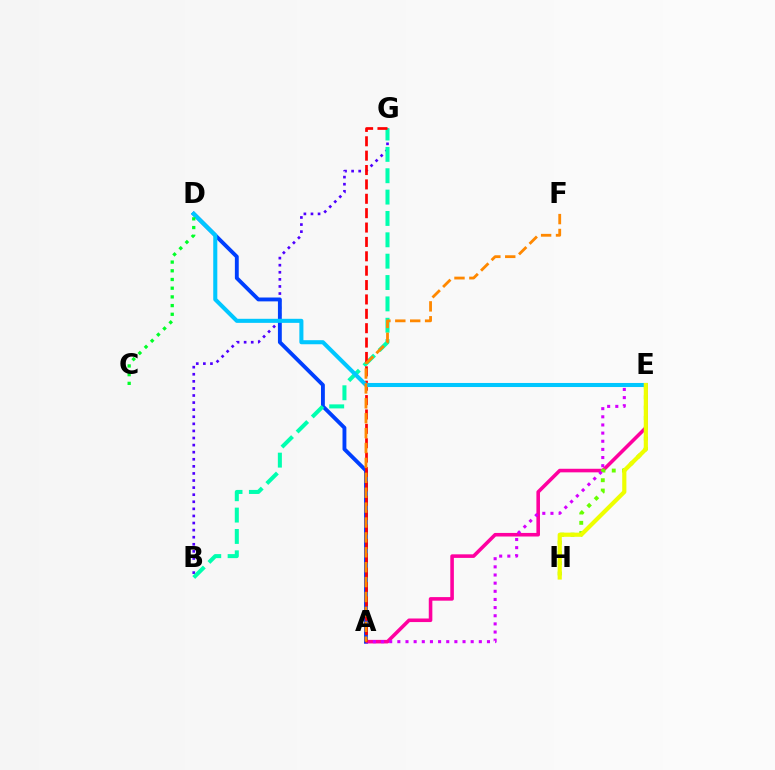{('A', 'E'): [{'color': '#ff00a0', 'line_style': 'solid', 'thickness': 2.57}, {'color': '#d600ff', 'line_style': 'dotted', 'thickness': 2.21}], ('B', 'G'): [{'color': '#4f00ff', 'line_style': 'dotted', 'thickness': 1.92}, {'color': '#00ffaf', 'line_style': 'dashed', 'thickness': 2.9}], ('A', 'D'): [{'color': '#003fff', 'line_style': 'solid', 'thickness': 2.78}], ('E', 'H'): [{'color': '#66ff00', 'line_style': 'dotted', 'thickness': 2.8}, {'color': '#eeff00', 'line_style': 'solid', 'thickness': 3.0}], ('A', 'G'): [{'color': '#ff0000', 'line_style': 'dashed', 'thickness': 1.95}], ('D', 'E'): [{'color': '#00c7ff', 'line_style': 'solid', 'thickness': 2.92}], ('C', 'D'): [{'color': '#00ff27', 'line_style': 'dotted', 'thickness': 2.36}], ('A', 'F'): [{'color': '#ff8800', 'line_style': 'dashed', 'thickness': 2.02}]}